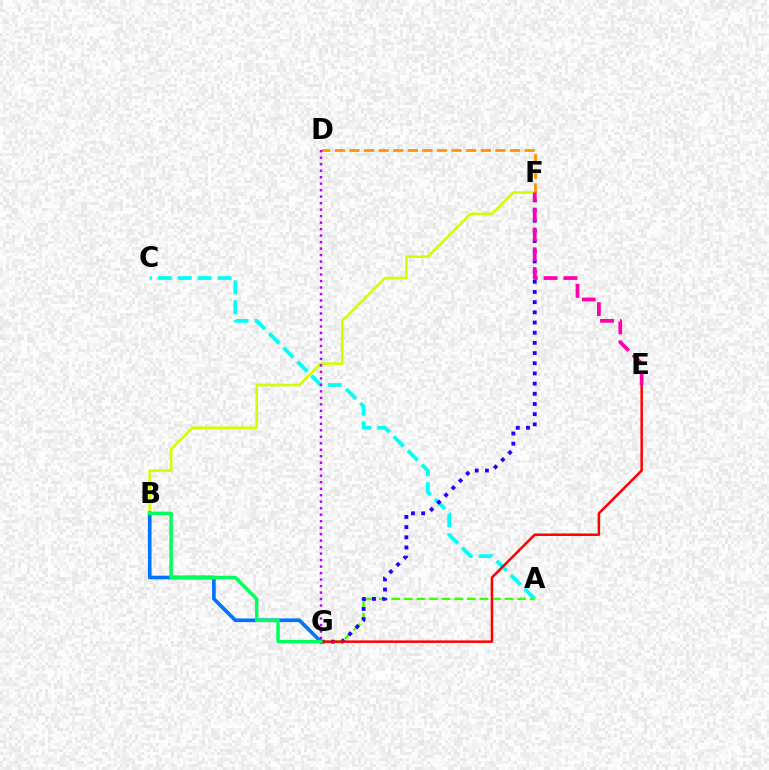{('B', 'F'): [{'color': '#d1ff00', 'line_style': 'solid', 'thickness': 1.88}], ('B', 'G'): [{'color': '#0074ff', 'line_style': 'solid', 'thickness': 2.63}, {'color': '#00ff5c', 'line_style': 'solid', 'thickness': 2.48}], ('A', 'C'): [{'color': '#00fff6', 'line_style': 'dashed', 'thickness': 2.71}], ('D', 'F'): [{'color': '#ff9400', 'line_style': 'dashed', 'thickness': 1.98}], ('A', 'G'): [{'color': '#3dff00', 'line_style': 'dashed', 'thickness': 1.71}], ('F', 'G'): [{'color': '#2500ff', 'line_style': 'dotted', 'thickness': 2.77}], ('E', 'G'): [{'color': '#ff0000', 'line_style': 'solid', 'thickness': 1.8}], ('E', 'F'): [{'color': '#ff00ac', 'line_style': 'dashed', 'thickness': 2.7}], ('D', 'G'): [{'color': '#b900ff', 'line_style': 'dotted', 'thickness': 1.76}]}